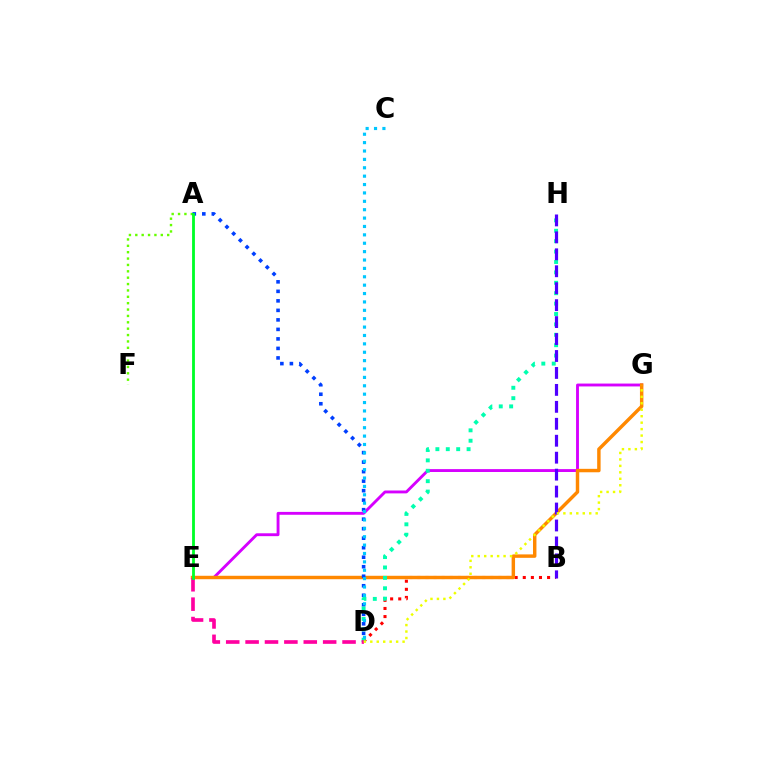{('A', 'F'): [{'color': '#66ff00', 'line_style': 'dotted', 'thickness': 1.73}], ('B', 'D'): [{'color': '#ff0000', 'line_style': 'dotted', 'thickness': 2.2}], ('E', 'G'): [{'color': '#d600ff', 'line_style': 'solid', 'thickness': 2.07}, {'color': '#ff8800', 'line_style': 'solid', 'thickness': 2.47}], ('A', 'D'): [{'color': '#003fff', 'line_style': 'dotted', 'thickness': 2.58}], ('D', 'H'): [{'color': '#00ffaf', 'line_style': 'dotted', 'thickness': 2.83}], ('C', 'D'): [{'color': '#00c7ff', 'line_style': 'dotted', 'thickness': 2.28}], ('D', 'E'): [{'color': '#ff00a0', 'line_style': 'dashed', 'thickness': 2.63}], ('B', 'H'): [{'color': '#4f00ff', 'line_style': 'dashed', 'thickness': 2.3}], ('A', 'E'): [{'color': '#00ff27', 'line_style': 'solid', 'thickness': 2.03}], ('D', 'G'): [{'color': '#eeff00', 'line_style': 'dotted', 'thickness': 1.76}]}